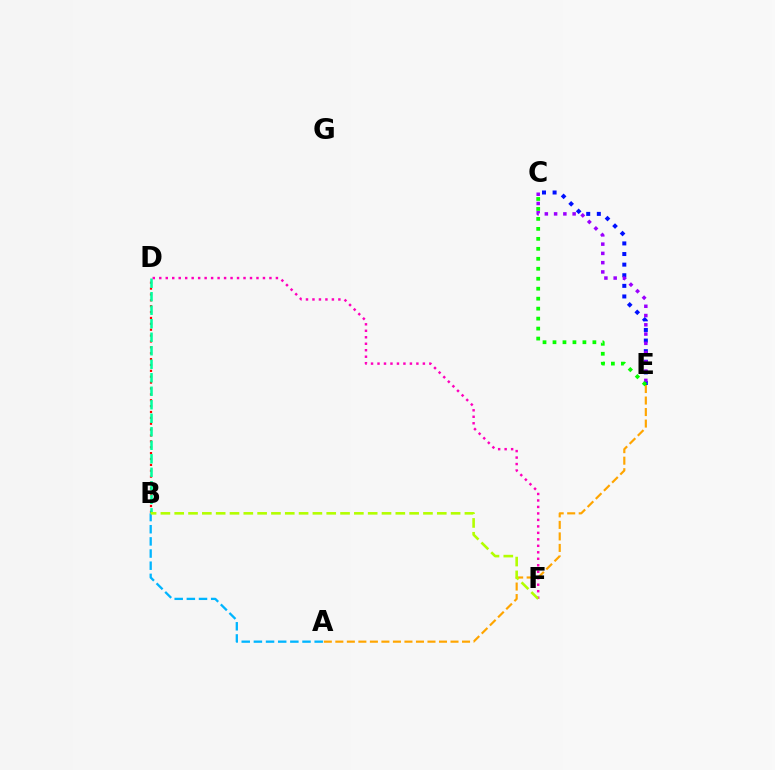{('A', 'E'): [{'color': '#ffa500', 'line_style': 'dashed', 'thickness': 1.56}], ('B', 'D'): [{'color': '#ff0000', 'line_style': 'dotted', 'thickness': 1.6}, {'color': '#00ff9d', 'line_style': 'dashed', 'thickness': 1.83}], ('C', 'E'): [{'color': '#0010ff', 'line_style': 'dotted', 'thickness': 2.88}, {'color': '#9b00ff', 'line_style': 'dotted', 'thickness': 2.52}, {'color': '#08ff00', 'line_style': 'dotted', 'thickness': 2.71}], ('A', 'B'): [{'color': '#00b5ff', 'line_style': 'dashed', 'thickness': 1.65}], ('D', 'F'): [{'color': '#ff00bd', 'line_style': 'dotted', 'thickness': 1.76}], ('B', 'F'): [{'color': '#b3ff00', 'line_style': 'dashed', 'thickness': 1.88}]}